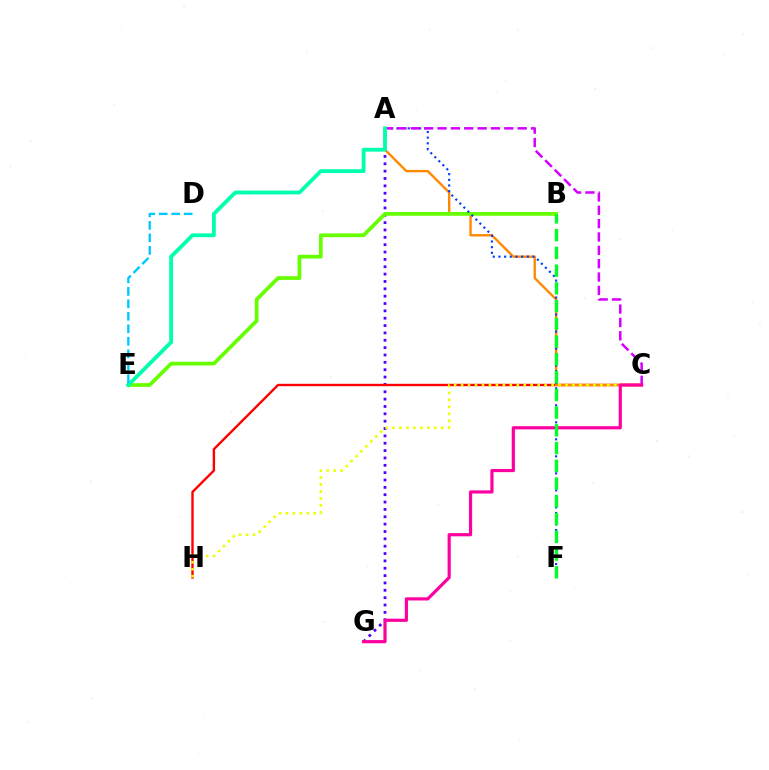{('A', 'G'): [{'color': '#4f00ff', 'line_style': 'dotted', 'thickness': 2.0}], ('C', 'H'): [{'color': '#ff0000', 'line_style': 'solid', 'thickness': 1.72}, {'color': '#eeff00', 'line_style': 'dotted', 'thickness': 1.89}], ('A', 'C'): [{'color': '#ff8800', 'line_style': 'solid', 'thickness': 1.71}, {'color': '#d600ff', 'line_style': 'dashed', 'thickness': 1.81}], ('B', 'E'): [{'color': '#66ff00', 'line_style': 'solid', 'thickness': 2.68}], ('A', 'F'): [{'color': '#003fff', 'line_style': 'dotted', 'thickness': 1.54}], ('A', 'E'): [{'color': '#00ffaf', 'line_style': 'solid', 'thickness': 2.74}], ('C', 'G'): [{'color': '#ff00a0', 'line_style': 'solid', 'thickness': 2.29}], ('B', 'F'): [{'color': '#00ff27', 'line_style': 'dashed', 'thickness': 2.41}], ('D', 'E'): [{'color': '#00c7ff', 'line_style': 'dashed', 'thickness': 1.69}]}